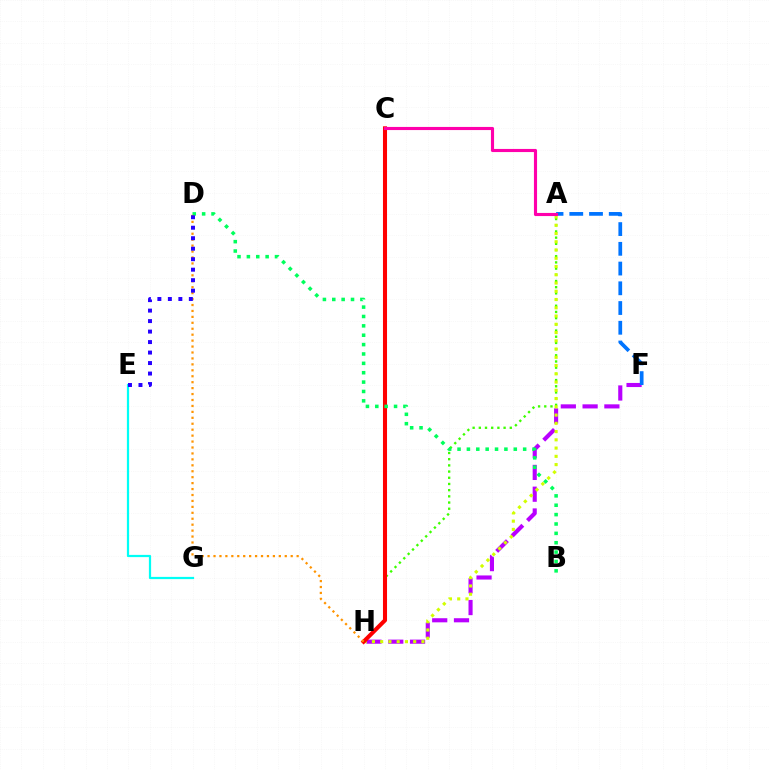{('A', 'H'): [{'color': '#3dff00', 'line_style': 'dotted', 'thickness': 1.68}, {'color': '#d1ff00', 'line_style': 'dotted', 'thickness': 2.24}], ('E', 'G'): [{'color': '#00fff6', 'line_style': 'solid', 'thickness': 1.6}], ('F', 'H'): [{'color': '#b900ff', 'line_style': 'dashed', 'thickness': 2.96}], ('A', 'F'): [{'color': '#0074ff', 'line_style': 'dashed', 'thickness': 2.68}], ('C', 'H'): [{'color': '#ff0000', 'line_style': 'solid', 'thickness': 2.93}], ('B', 'D'): [{'color': '#00ff5c', 'line_style': 'dotted', 'thickness': 2.55}], ('D', 'H'): [{'color': '#ff9400', 'line_style': 'dotted', 'thickness': 1.61}], ('A', 'C'): [{'color': '#ff00ac', 'line_style': 'solid', 'thickness': 2.25}], ('D', 'E'): [{'color': '#2500ff', 'line_style': 'dotted', 'thickness': 2.85}]}